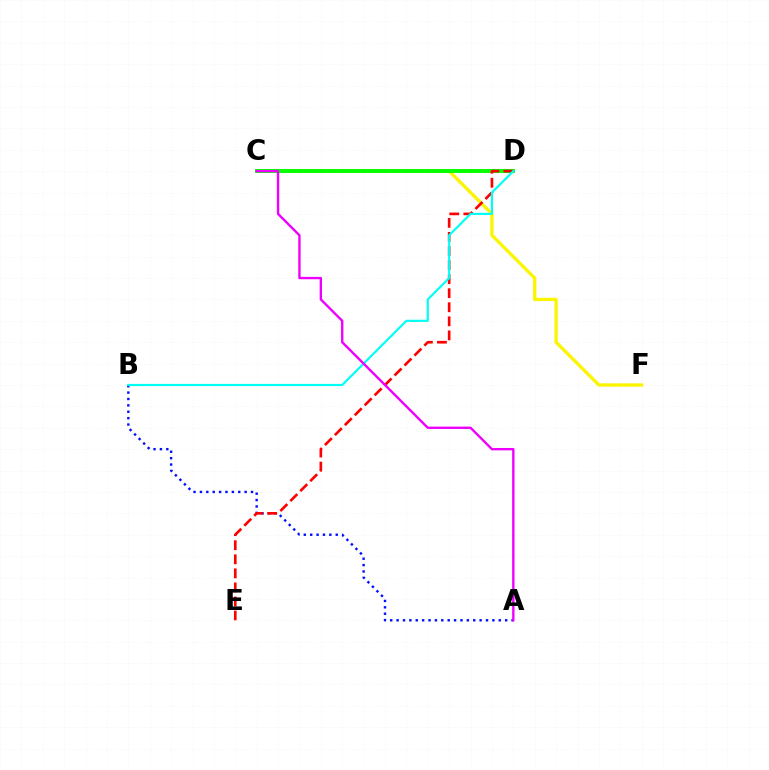{('A', 'B'): [{'color': '#0010ff', 'line_style': 'dotted', 'thickness': 1.74}], ('C', 'F'): [{'color': '#fcf500', 'line_style': 'solid', 'thickness': 2.38}], ('C', 'D'): [{'color': '#08ff00', 'line_style': 'solid', 'thickness': 2.86}], ('D', 'E'): [{'color': '#ff0000', 'line_style': 'dashed', 'thickness': 1.91}], ('B', 'D'): [{'color': '#00fff6', 'line_style': 'solid', 'thickness': 1.56}], ('A', 'C'): [{'color': '#ee00ff', 'line_style': 'solid', 'thickness': 1.7}]}